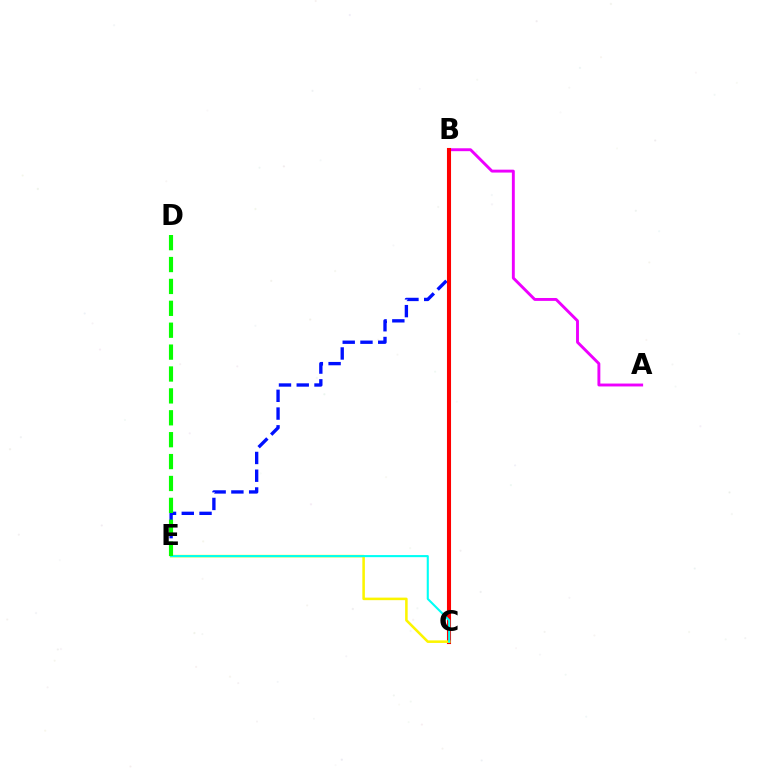{('B', 'E'): [{'color': '#0010ff', 'line_style': 'dashed', 'thickness': 2.41}], ('A', 'B'): [{'color': '#ee00ff', 'line_style': 'solid', 'thickness': 2.09}], ('B', 'C'): [{'color': '#ff0000', 'line_style': 'solid', 'thickness': 2.93}], ('C', 'E'): [{'color': '#fcf500', 'line_style': 'solid', 'thickness': 1.84}, {'color': '#00fff6', 'line_style': 'solid', 'thickness': 1.51}], ('D', 'E'): [{'color': '#08ff00', 'line_style': 'dashed', 'thickness': 2.97}]}